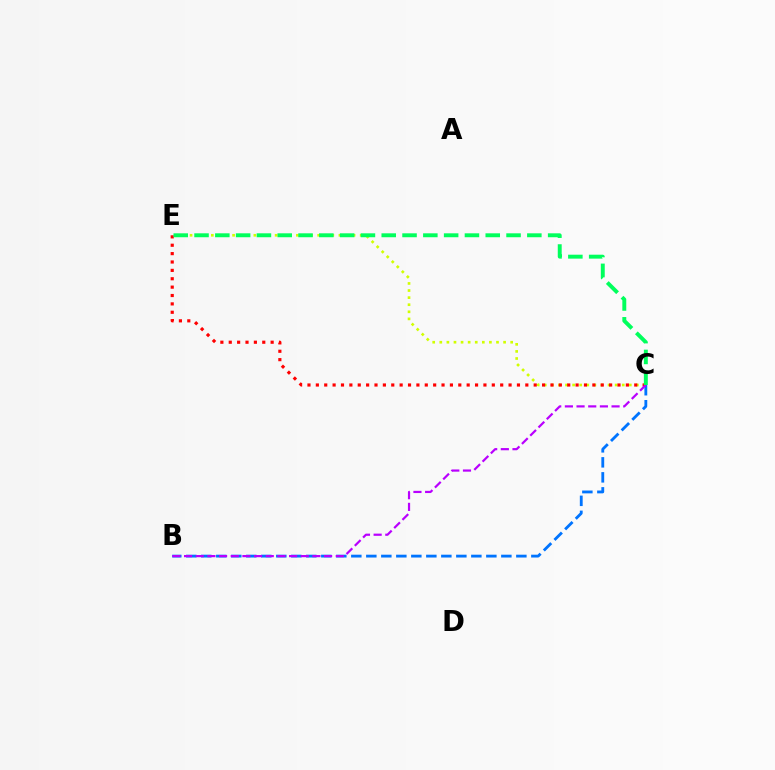{('B', 'C'): [{'color': '#0074ff', 'line_style': 'dashed', 'thickness': 2.04}, {'color': '#b900ff', 'line_style': 'dashed', 'thickness': 1.59}], ('C', 'E'): [{'color': '#d1ff00', 'line_style': 'dotted', 'thickness': 1.93}, {'color': '#ff0000', 'line_style': 'dotted', 'thickness': 2.28}, {'color': '#00ff5c', 'line_style': 'dashed', 'thickness': 2.83}]}